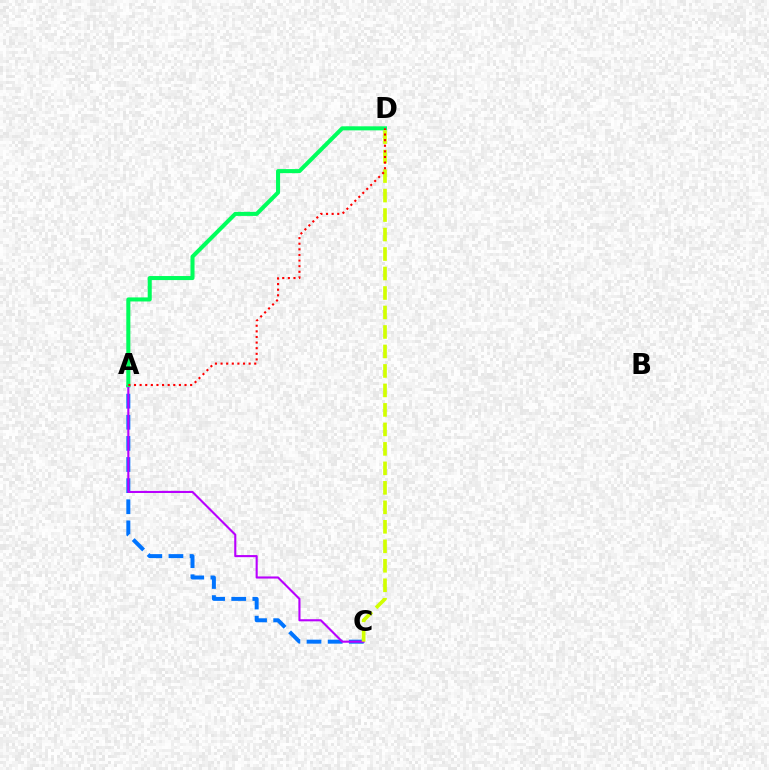{('A', 'C'): [{'color': '#0074ff', 'line_style': 'dashed', 'thickness': 2.87}, {'color': '#b900ff', 'line_style': 'solid', 'thickness': 1.52}], ('A', 'D'): [{'color': '#00ff5c', 'line_style': 'solid', 'thickness': 2.92}, {'color': '#ff0000', 'line_style': 'dotted', 'thickness': 1.53}], ('C', 'D'): [{'color': '#d1ff00', 'line_style': 'dashed', 'thickness': 2.65}]}